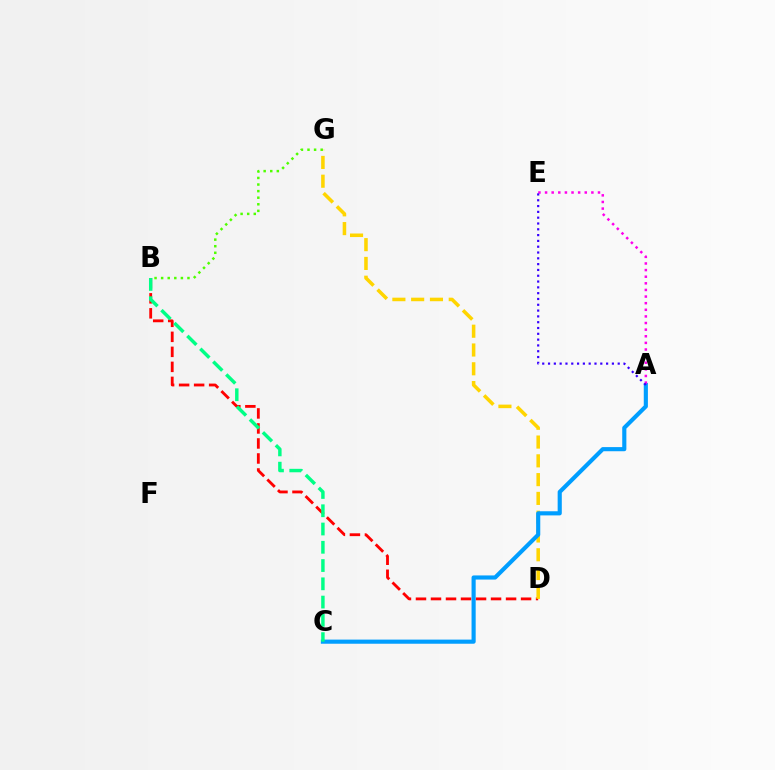{('B', 'D'): [{'color': '#ff0000', 'line_style': 'dashed', 'thickness': 2.04}], ('D', 'G'): [{'color': '#ffd500', 'line_style': 'dashed', 'thickness': 2.55}], ('B', 'G'): [{'color': '#4fff00', 'line_style': 'dotted', 'thickness': 1.79}], ('A', 'C'): [{'color': '#009eff', 'line_style': 'solid', 'thickness': 2.97}], ('A', 'E'): [{'color': '#ff00ed', 'line_style': 'dotted', 'thickness': 1.8}, {'color': '#3700ff', 'line_style': 'dotted', 'thickness': 1.58}], ('B', 'C'): [{'color': '#00ff86', 'line_style': 'dashed', 'thickness': 2.48}]}